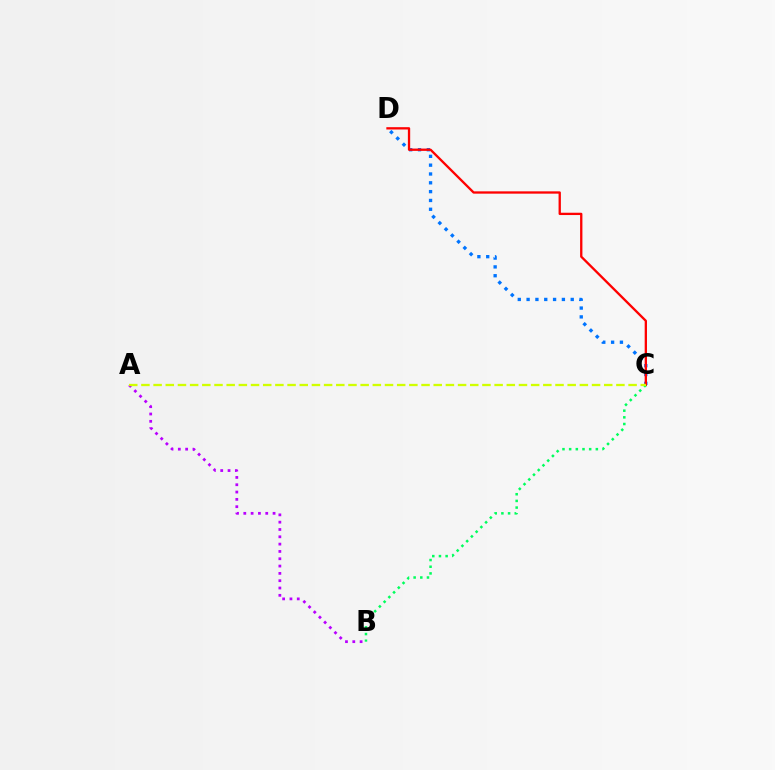{('C', 'D'): [{'color': '#0074ff', 'line_style': 'dotted', 'thickness': 2.4}, {'color': '#ff0000', 'line_style': 'solid', 'thickness': 1.66}], ('B', 'C'): [{'color': '#00ff5c', 'line_style': 'dotted', 'thickness': 1.81}], ('A', 'B'): [{'color': '#b900ff', 'line_style': 'dotted', 'thickness': 1.99}], ('A', 'C'): [{'color': '#d1ff00', 'line_style': 'dashed', 'thickness': 1.65}]}